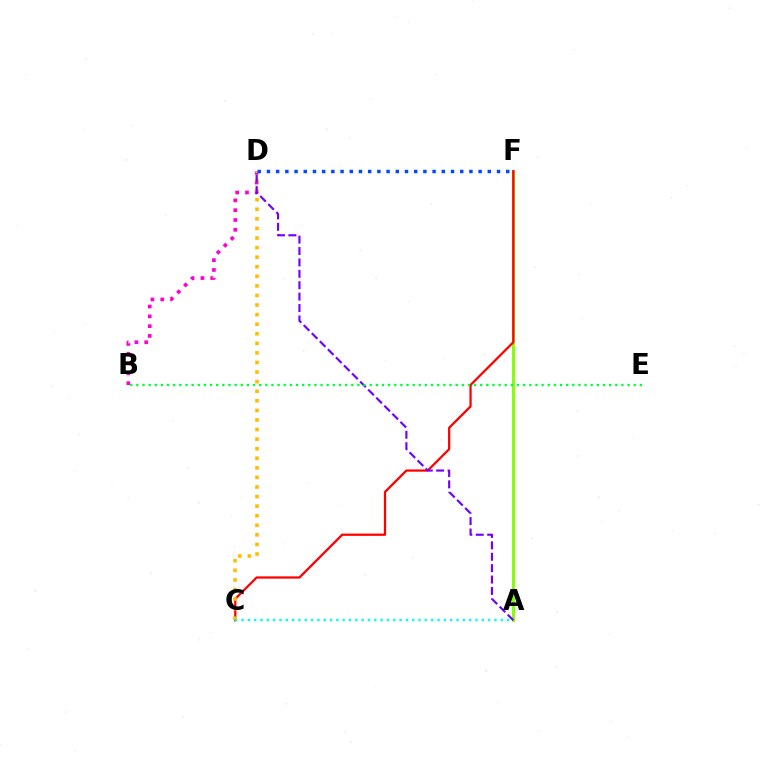{('A', 'F'): [{'color': '#84ff00', 'line_style': 'solid', 'thickness': 2.11}], ('C', 'F'): [{'color': '#ff0000', 'line_style': 'solid', 'thickness': 1.62}], ('B', 'D'): [{'color': '#ff00cf', 'line_style': 'dotted', 'thickness': 2.66}], ('C', 'D'): [{'color': '#ffbd00', 'line_style': 'dotted', 'thickness': 2.6}], ('A', 'D'): [{'color': '#7200ff', 'line_style': 'dashed', 'thickness': 1.55}], ('D', 'F'): [{'color': '#004bff', 'line_style': 'dotted', 'thickness': 2.5}], ('B', 'E'): [{'color': '#00ff39', 'line_style': 'dotted', 'thickness': 1.67}], ('A', 'C'): [{'color': '#00fff6', 'line_style': 'dotted', 'thickness': 1.72}]}